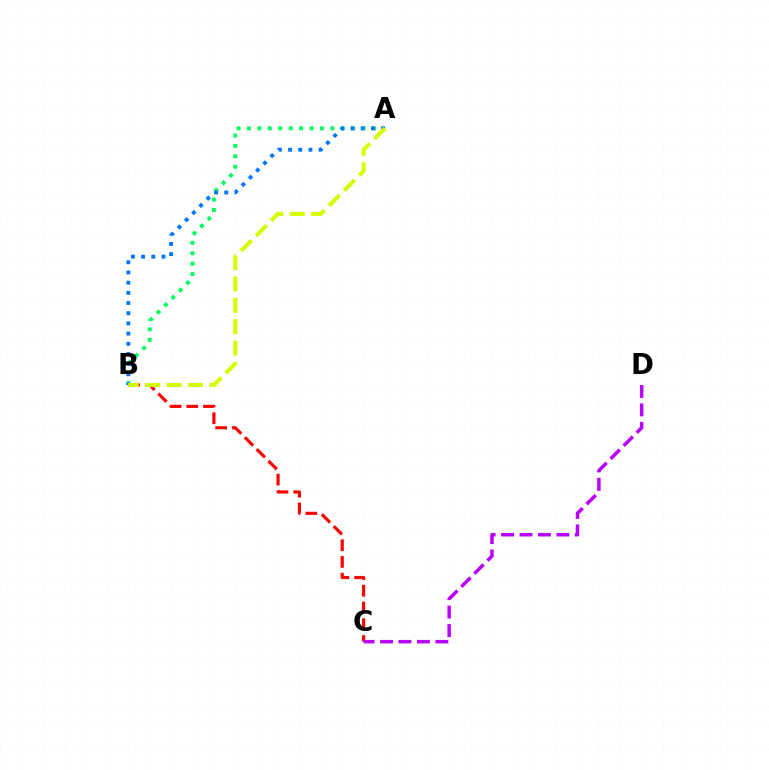{('A', 'B'): [{'color': '#00ff5c', 'line_style': 'dotted', 'thickness': 2.83}, {'color': '#0074ff', 'line_style': 'dotted', 'thickness': 2.77}, {'color': '#d1ff00', 'line_style': 'dashed', 'thickness': 2.9}], ('B', 'C'): [{'color': '#ff0000', 'line_style': 'dashed', 'thickness': 2.27}], ('C', 'D'): [{'color': '#b900ff', 'line_style': 'dashed', 'thickness': 2.51}]}